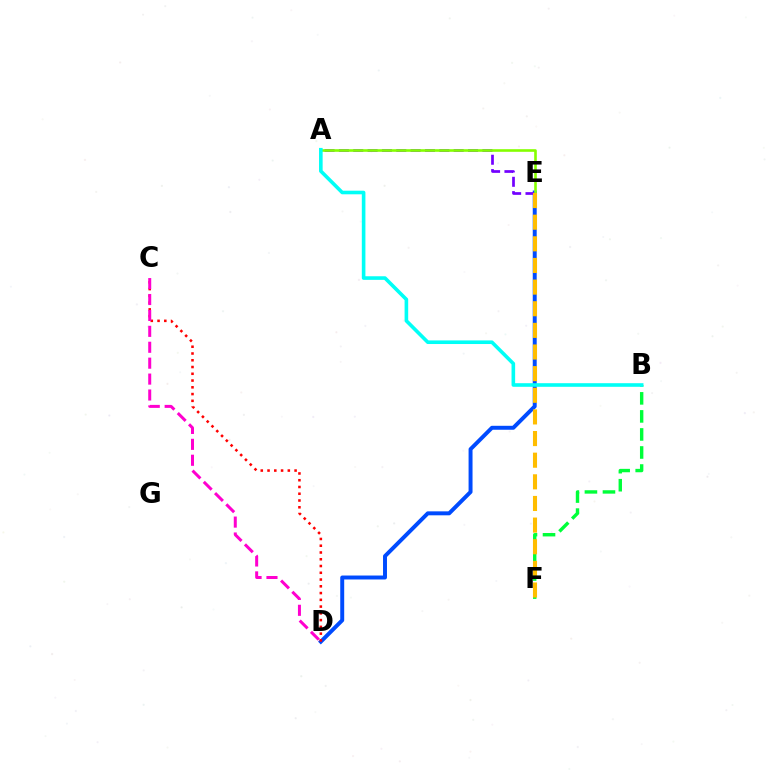{('D', 'E'): [{'color': '#004bff', 'line_style': 'solid', 'thickness': 2.85}], ('C', 'D'): [{'color': '#ff0000', 'line_style': 'dotted', 'thickness': 1.84}, {'color': '#ff00cf', 'line_style': 'dashed', 'thickness': 2.16}], ('A', 'E'): [{'color': '#7200ff', 'line_style': 'dashed', 'thickness': 1.95}, {'color': '#84ff00', 'line_style': 'solid', 'thickness': 1.88}], ('B', 'F'): [{'color': '#00ff39', 'line_style': 'dashed', 'thickness': 2.45}], ('E', 'F'): [{'color': '#ffbd00', 'line_style': 'dashed', 'thickness': 2.94}], ('A', 'B'): [{'color': '#00fff6', 'line_style': 'solid', 'thickness': 2.6}]}